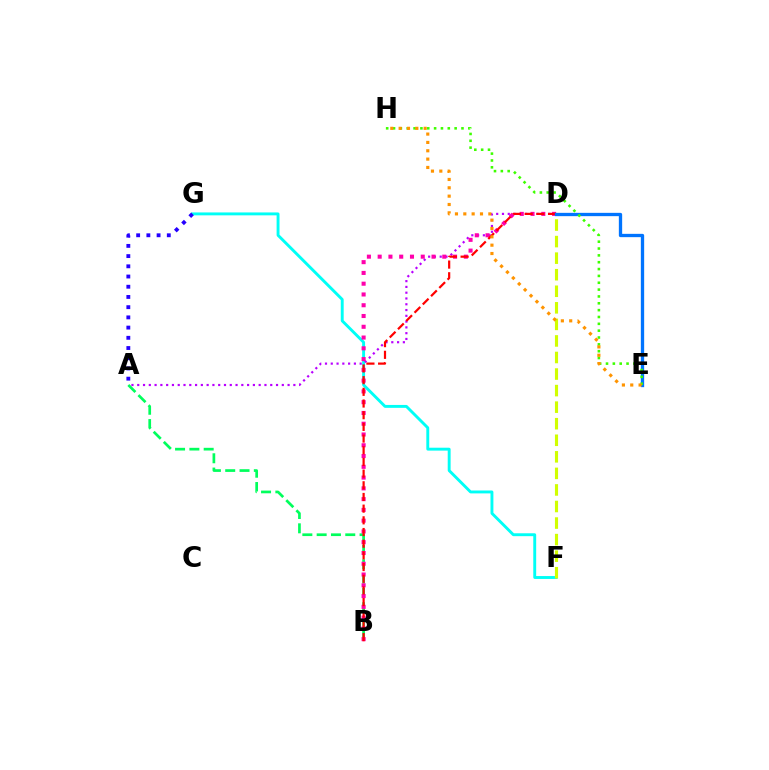{('A', 'B'): [{'color': '#00ff5c', 'line_style': 'dashed', 'thickness': 1.94}], ('F', 'G'): [{'color': '#00fff6', 'line_style': 'solid', 'thickness': 2.09}], ('A', 'D'): [{'color': '#b900ff', 'line_style': 'dotted', 'thickness': 1.57}], ('B', 'D'): [{'color': '#ff00ac', 'line_style': 'dotted', 'thickness': 2.93}, {'color': '#ff0000', 'line_style': 'dashed', 'thickness': 1.59}], ('D', 'E'): [{'color': '#0074ff', 'line_style': 'solid', 'thickness': 2.38}], ('E', 'H'): [{'color': '#3dff00', 'line_style': 'dotted', 'thickness': 1.86}, {'color': '#ff9400', 'line_style': 'dotted', 'thickness': 2.27}], ('D', 'F'): [{'color': '#d1ff00', 'line_style': 'dashed', 'thickness': 2.25}], ('A', 'G'): [{'color': '#2500ff', 'line_style': 'dotted', 'thickness': 2.77}]}